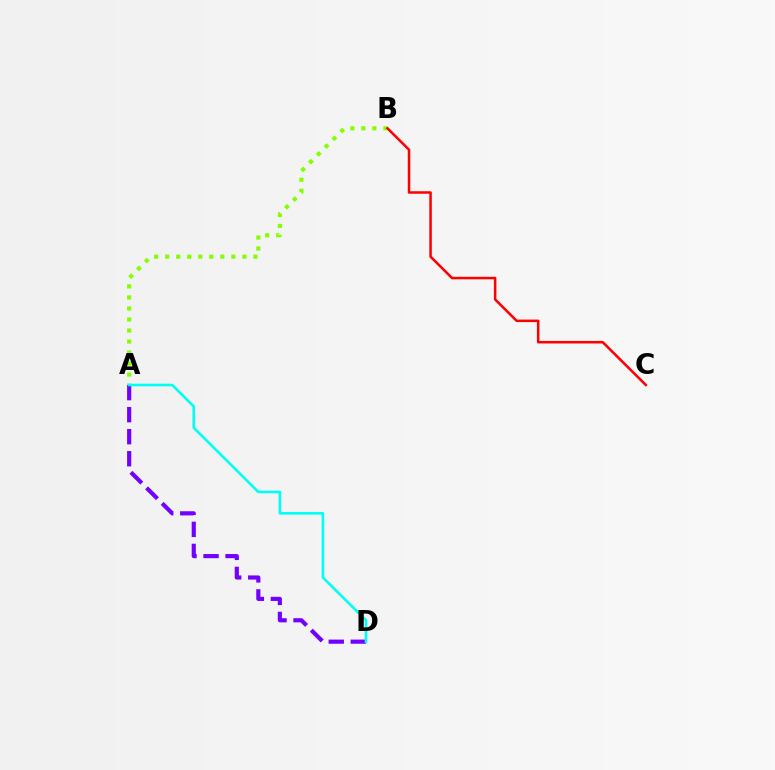{('A', 'B'): [{'color': '#84ff00', 'line_style': 'dotted', 'thickness': 3.0}], ('B', 'C'): [{'color': '#ff0000', 'line_style': 'solid', 'thickness': 1.82}], ('A', 'D'): [{'color': '#7200ff', 'line_style': 'dashed', 'thickness': 2.99}, {'color': '#00fff6', 'line_style': 'solid', 'thickness': 1.88}]}